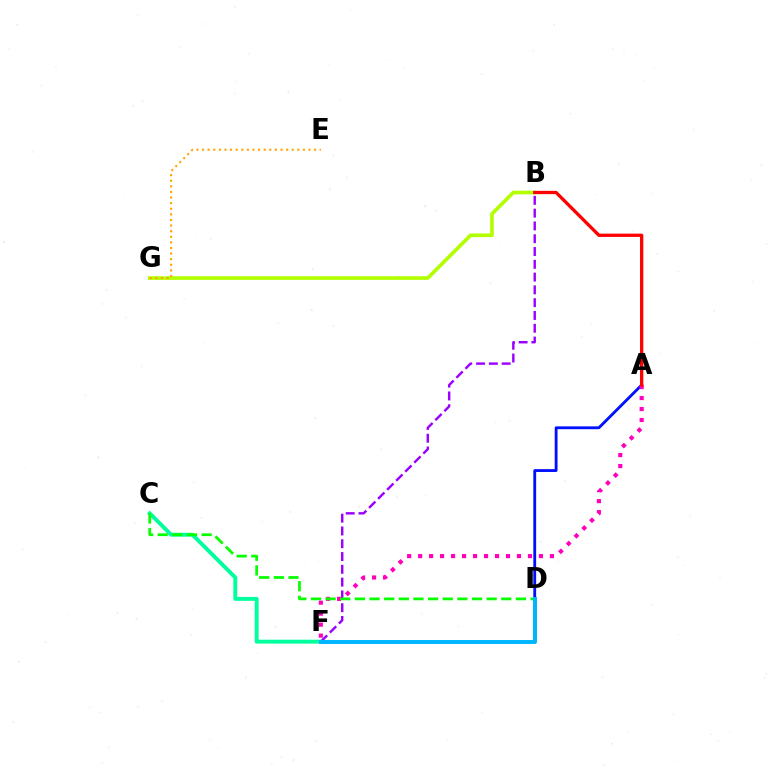{('C', 'F'): [{'color': '#00ff9d', 'line_style': 'solid', 'thickness': 2.81}], ('A', 'D'): [{'color': '#0010ff', 'line_style': 'solid', 'thickness': 2.04}], ('B', 'G'): [{'color': '#b3ff00', 'line_style': 'solid', 'thickness': 2.63}], ('A', 'F'): [{'color': '#ff00bd', 'line_style': 'dotted', 'thickness': 2.98}], ('B', 'F'): [{'color': '#9b00ff', 'line_style': 'dashed', 'thickness': 1.74}], ('C', 'D'): [{'color': '#08ff00', 'line_style': 'dashed', 'thickness': 1.99}], ('D', 'F'): [{'color': '#00b5ff', 'line_style': 'solid', 'thickness': 2.85}], ('A', 'B'): [{'color': '#ff0000', 'line_style': 'solid', 'thickness': 2.38}], ('E', 'G'): [{'color': '#ffa500', 'line_style': 'dotted', 'thickness': 1.52}]}